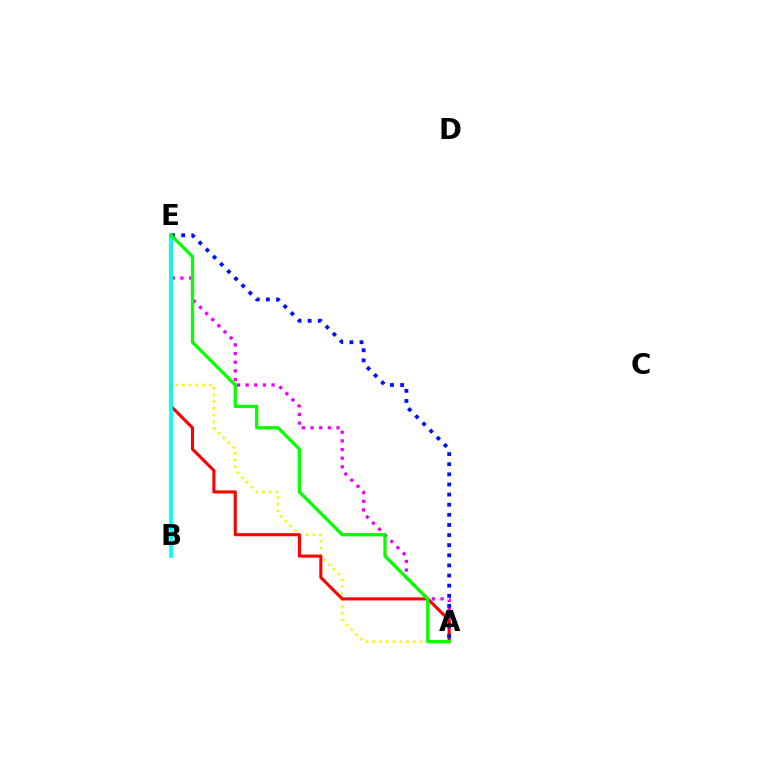{('A', 'E'): [{'color': '#fcf500', 'line_style': 'dotted', 'thickness': 1.83}, {'color': '#ee00ff', 'line_style': 'dotted', 'thickness': 2.35}, {'color': '#ff0000', 'line_style': 'solid', 'thickness': 2.23}, {'color': '#0010ff', 'line_style': 'dotted', 'thickness': 2.75}, {'color': '#08ff00', 'line_style': 'solid', 'thickness': 2.37}], ('B', 'E'): [{'color': '#00fff6', 'line_style': 'solid', 'thickness': 2.66}]}